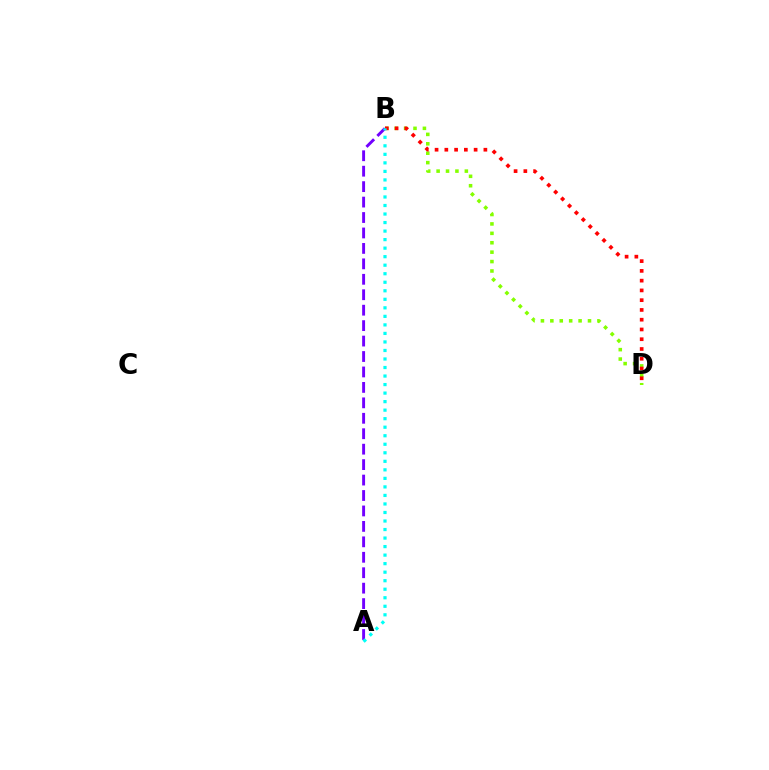{('A', 'B'): [{'color': '#7200ff', 'line_style': 'dashed', 'thickness': 2.1}, {'color': '#00fff6', 'line_style': 'dotted', 'thickness': 2.32}], ('B', 'D'): [{'color': '#84ff00', 'line_style': 'dotted', 'thickness': 2.56}, {'color': '#ff0000', 'line_style': 'dotted', 'thickness': 2.65}]}